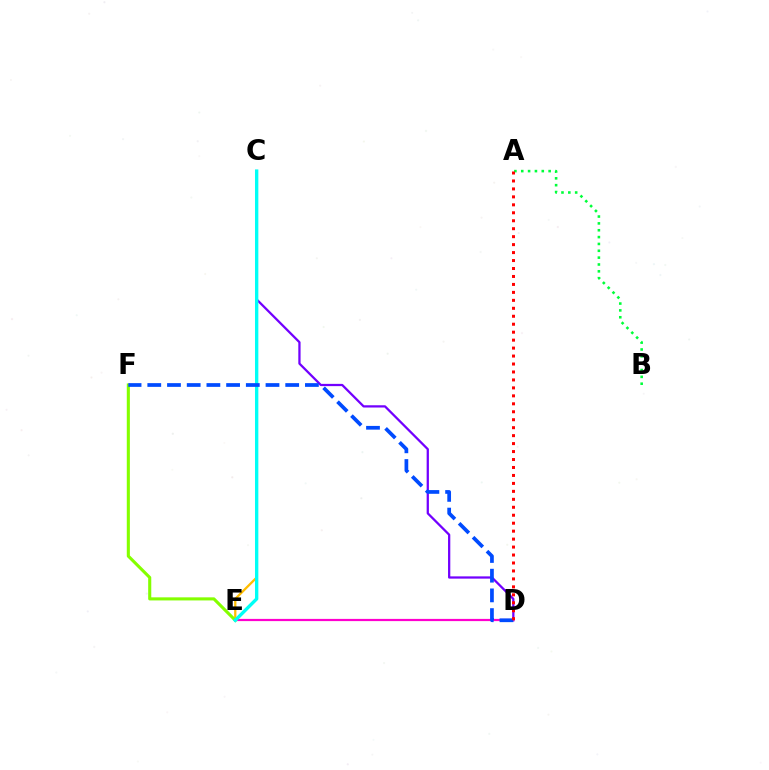{('C', 'D'): [{'color': '#7200ff', 'line_style': 'solid', 'thickness': 1.63}], ('D', 'E'): [{'color': '#ff00cf', 'line_style': 'solid', 'thickness': 1.59}], ('C', 'E'): [{'color': '#ffbd00', 'line_style': 'solid', 'thickness': 1.64}, {'color': '#00fff6', 'line_style': 'solid', 'thickness': 2.42}], ('E', 'F'): [{'color': '#84ff00', 'line_style': 'solid', 'thickness': 2.23}], ('A', 'B'): [{'color': '#00ff39', 'line_style': 'dotted', 'thickness': 1.86}], ('D', 'F'): [{'color': '#004bff', 'line_style': 'dashed', 'thickness': 2.68}], ('A', 'D'): [{'color': '#ff0000', 'line_style': 'dotted', 'thickness': 2.16}]}